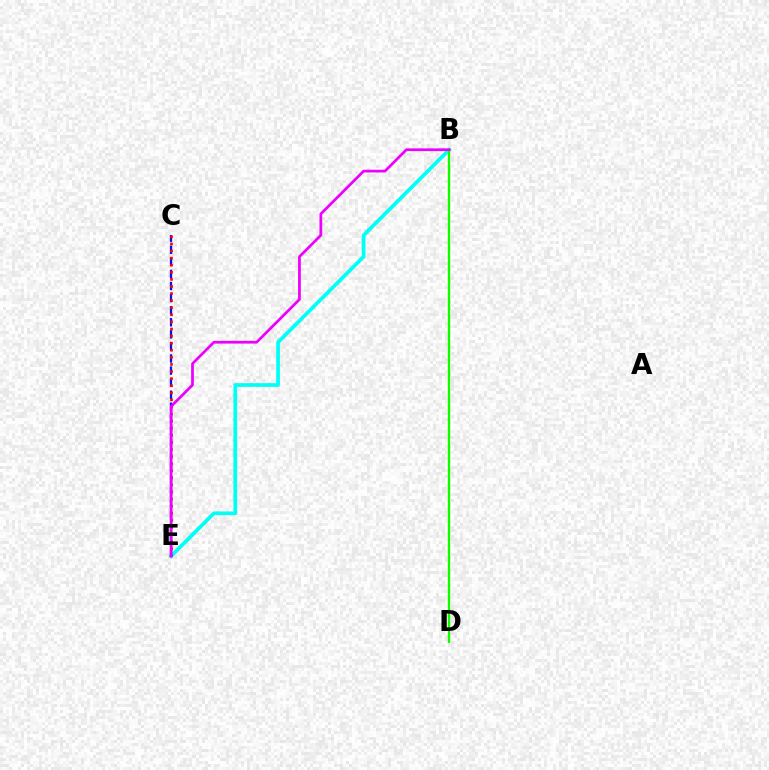{('B', 'E'): [{'color': '#00fff6', 'line_style': 'solid', 'thickness': 2.67}, {'color': '#ee00ff', 'line_style': 'solid', 'thickness': 1.98}], ('C', 'E'): [{'color': '#0010ff', 'line_style': 'dashed', 'thickness': 1.64}, {'color': '#ff0000', 'line_style': 'dotted', 'thickness': 1.93}], ('B', 'D'): [{'color': '#fcf500', 'line_style': 'dashed', 'thickness': 1.73}, {'color': '#08ff00', 'line_style': 'solid', 'thickness': 1.61}]}